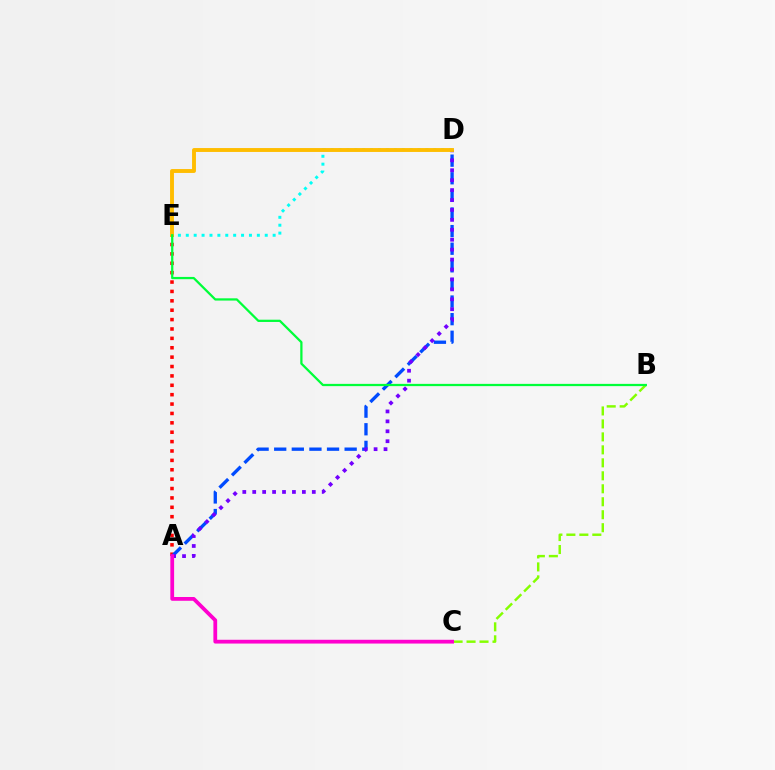{('A', 'E'): [{'color': '#ff0000', 'line_style': 'dotted', 'thickness': 2.55}], ('A', 'D'): [{'color': '#004bff', 'line_style': 'dashed', 'thickness': 2.39}, {'color': '#7200ff', 'line_style': 'dotted', 'thickness': 2.7}], ('D', 'E'): [{'color': '#00fff6', 'line_style': 'dotted', 'thickness': 2.15}, {'color': '#ffbd00', 'line_style': 'solid', 'thickness': 2.8}], ('B', 'C'): [{'color': '#84ff00', 'line_style': 'dashed', 'thickness': 1.76}], ('B', 'E'): [{'color': '#00ff39', 'line_style': 'solid', 'thickness': 1.62}], ('A', 'C'): [{'color': '#ff00cf', 'line_style': 'solid', 'thickness': 2.72}]}